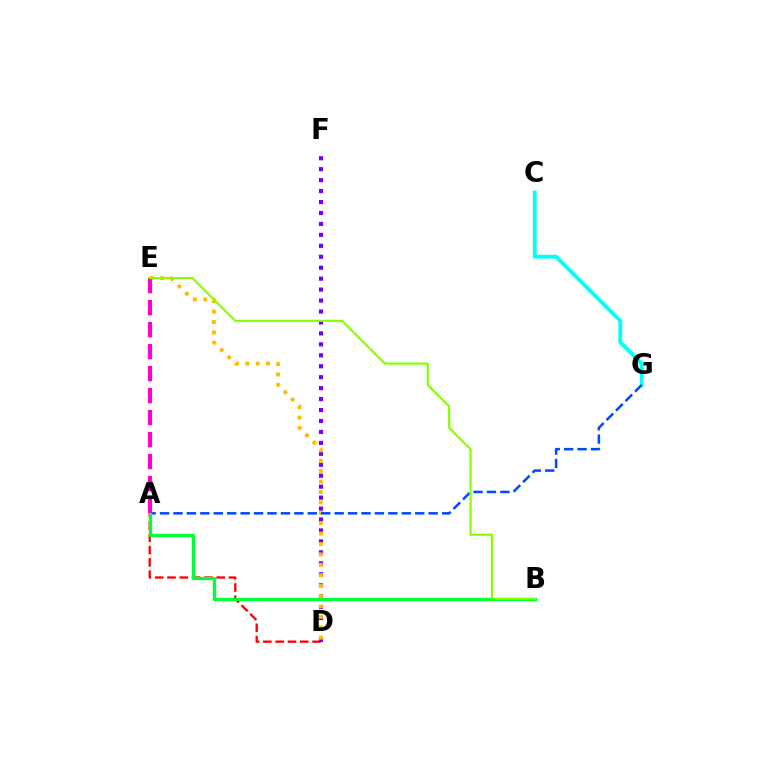{('A', 'D'): [{'color': '#ff0000', 'line_style': 'dashed', 'thickness': 1.67}], ('C', 'G'): [{'color': '#00fff6', 'line_style': 'solid', 'thickness': 2.75}], ('D', 'F'): [{'color': '#7200ff', 'line_style': 'dotted', 'thickness': 2.97}], ('D', 'E'): [{'color': '#ffbd00', 'line_style': 'dotted', 'thickness': 2.83}], ('A', 'G'): [{'color': '#004bff', 'line_style': 'dashed', 'thickness': 1.82}], ('A', 'B'): [{'color': '#00ff39', 'line_style': 'solid', 'thickness': 2.38}], ('A', 'E'): [{'color': '#ff00cf', 'line_style': 'dashed', 'thickness': 2.99}], ('B', 'E'): [{'color': '#84ff00', 'line_style': 'solid', 'thickness': 1.55}]}